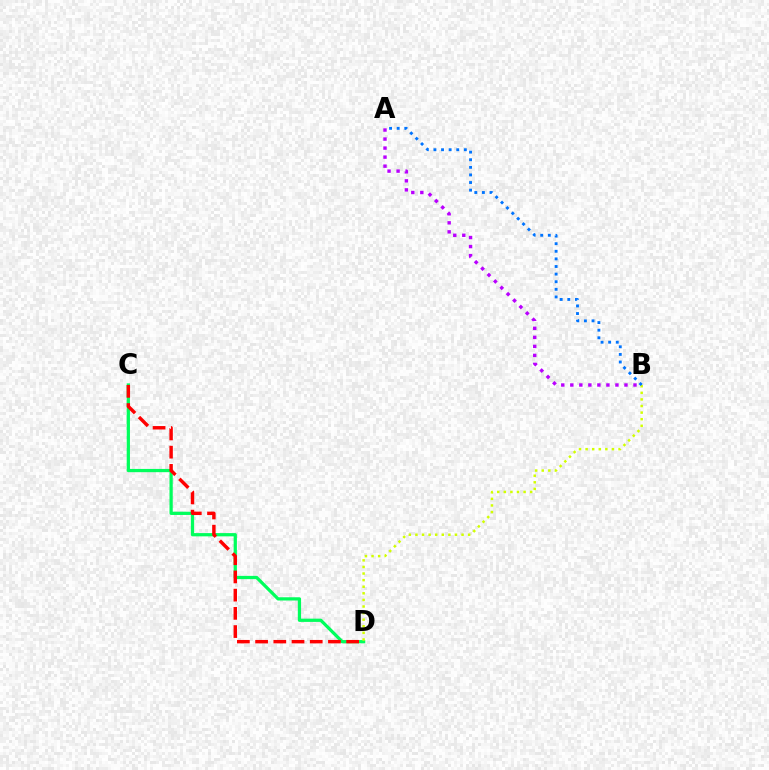{('C', 'D'): [{'color': '#00ff5c', 'line_style': 'solid', 'thickness': 2.34}, {'color': '#ff0000', 'line_style': 'dashed', 'thickness': 2.47}], ('B', 'D'): [{'color': '#d1ff00', 'line_style': 'dotted', 'thickness': 1.79}], ('A', 'B'): [{'color': '#0074ff', 'line_style': 'dotted', 'thickness': 2.07}, {'color': '#b900ff', 'line_style': 'dotted', 'thickness': 2.45}]}